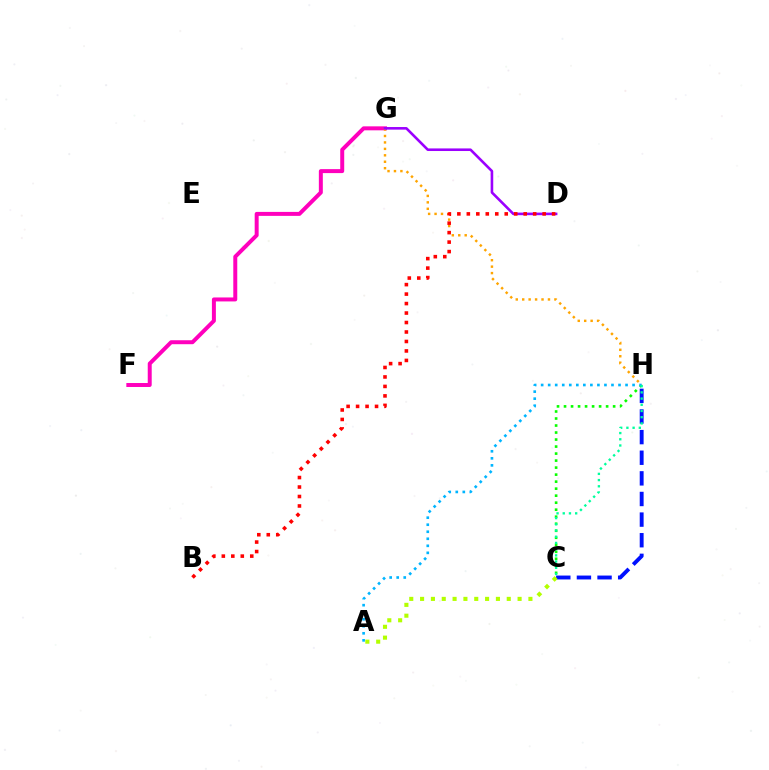{('C', 'H'): [{'color': '#08ff00', 'line_style': 'dotted', 'thickness': 1.91}, {'color': '#0010ff', 'line_style': 'dashed', 'thickness': 2.8}, {'color': '#00ff9d', 'line_style': 'dotted', 'thickness': 1.69}], ('F', 'G'): [{'color': '#ff00bd', 'line_style': 'solid', 'thickness': 2.86}], ('G', 'H'): [{'color': '#ffa500', 'line_style': 'dotted', 'thickness': 1.75}], ('D', 'G'): [{'color': '#9b00ff', 'line_style': 'solid', 'thickness': 1.87}], ('A', 'H'): [{'color': '#00b5ff', 'line_style': 'dotted', 'thickness': 1.91}], ('B', 'D'): [{'color': '#ff0000', 'line_style': 'dotted', 'thickness': 2.57}], ('A', 'C'): [{'color': '#b3ff00', 'line_style': 'dotted', 'thickness': 2.94}]}